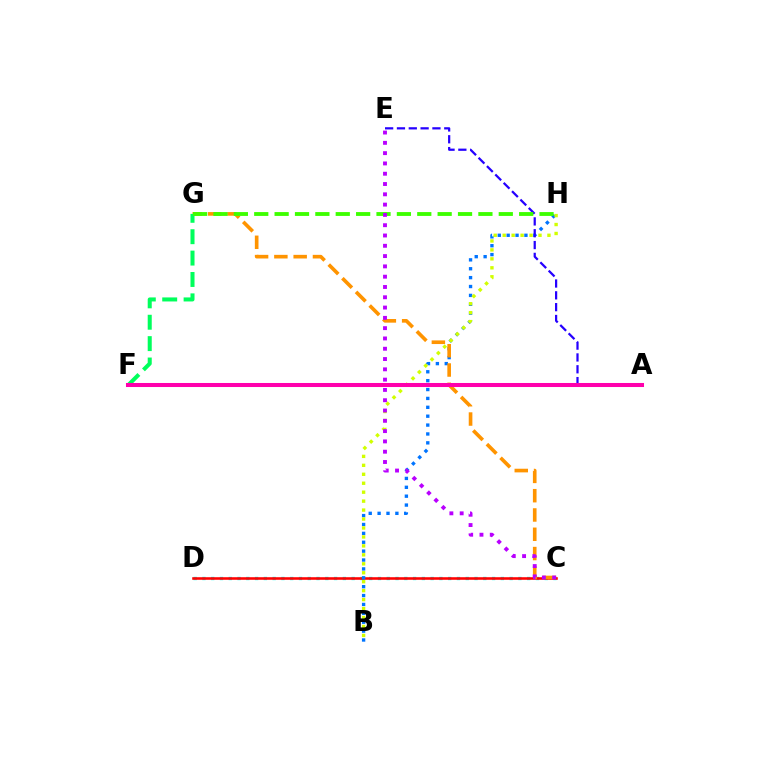{('C', 'D'): [{'color': '#00fff6', 'line_style': 'dotted', 'thickness': 2.38}, {'color': '#ff0000', 'line_style': 'solid', 'thickness': 1.86}], ('B', 'H'): [{'color': '#0074ff', 'line_style': 'dotted', 'thickness': 2.41}, {'color': '#d1ff00', 'line_style': 'dotted', 'thickness': 2.43}], ('C', 'G'): [{'color': '#ff9400', 'line_style': 'dashed', 'thickness': 2.62}], ('F', 'G'): [{'color': '#00ff5c', 'line_style': 'dashed', 'thickness': 2.91}], ('A', 'E'): [{'color': '#2500ff', 'line_style': 'dashed', 'thickness': 1.61}], ('A', 'F'): [{'color': '#ff00ac', 'line_style': 'solid', 'thickness': 2.91}], ('G', 'H'): [{'color': '#3dff00', 'line_style': 'dashed', 'thickness': 2.77}], ('C', 'E'): [{'color': '#b900ff', 'line_style': 'dotted', 'thickness': 2.8}]}